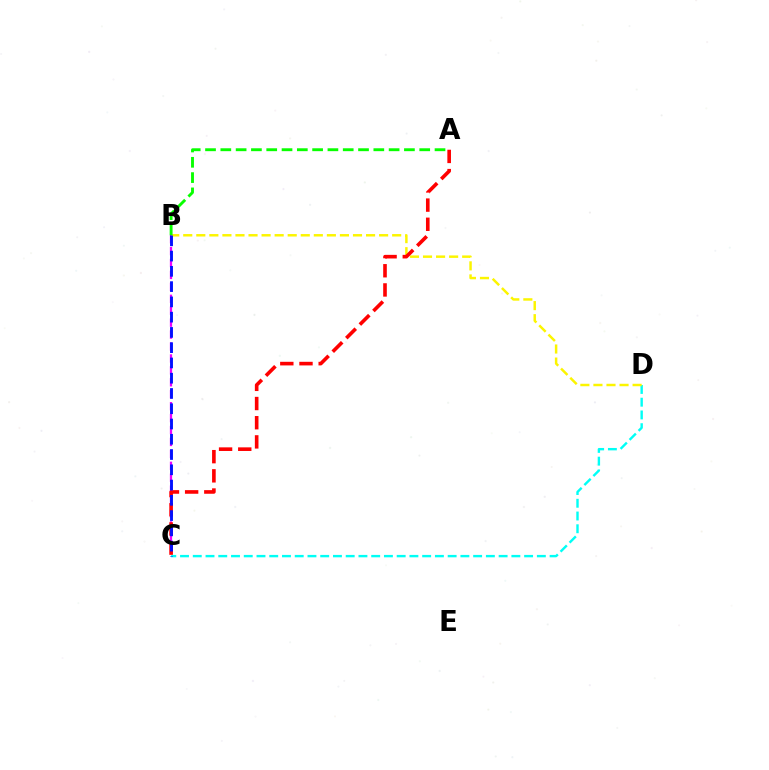{('B', 'C'): [{'color': '#ee00ff', 'line_style': 'dashed', 'thickness': 1.62}, {'color': '#0010ff', 'line_style': 'dashed', 'thickness': 2.07}], ('C', 'D'): [{'color': '#00fff6', 'line_style': 'dashed', 'thickness': 1.73}], ('B', 'D'): [{'color': '#fcf500', 'line_style': 'dashed', 'thickness': 1.77}], ('A', 'B'): [{'color': '#08ff00', 'line_style': 'dashed', 'thickness': 2.08}], ('A', 'C'): [{'color': '#ff0000', 'line_style': 'dashed', 'thickness': 2.61}]}